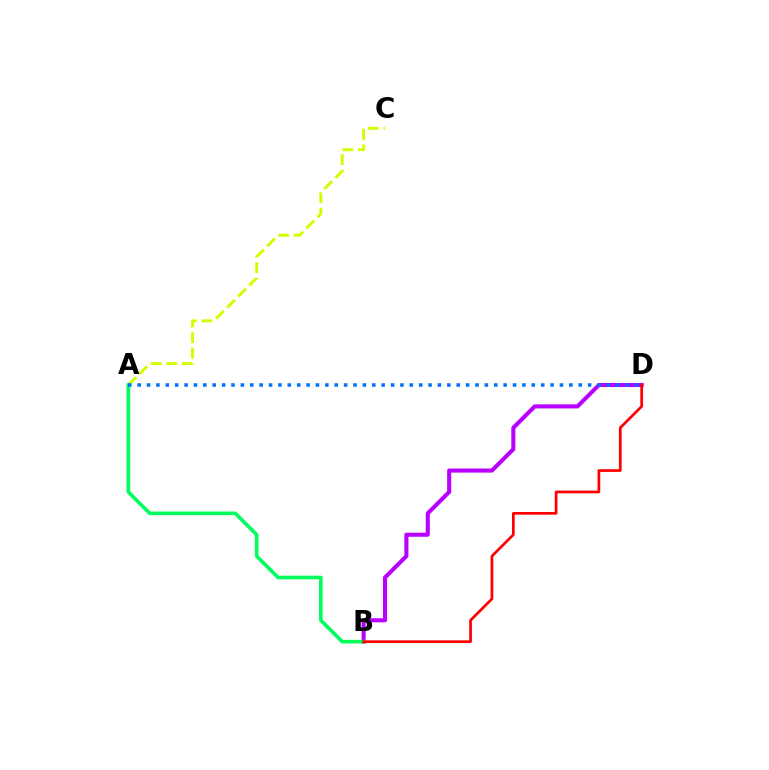{('B', 'D'): [{'color': '#b900ff', 'line_style': 'solid', 'thickness': 2.94}, {'color': '#ff0000', 'line_style': 'solid', 'thickness': 1.95}], ('A', 'C'): [{'color': '#d1ff00', 'line_style': 'dashed', 'thickness': 2.12}], ('A', 'B'): [{'color': '#00ff5c', 'line_style': 'solid', 'thickness': 2.62}], ('A', 'D'): [{'color': '#0074ff', 'line_style': 'dotted', 'thickness': 2.55}]}